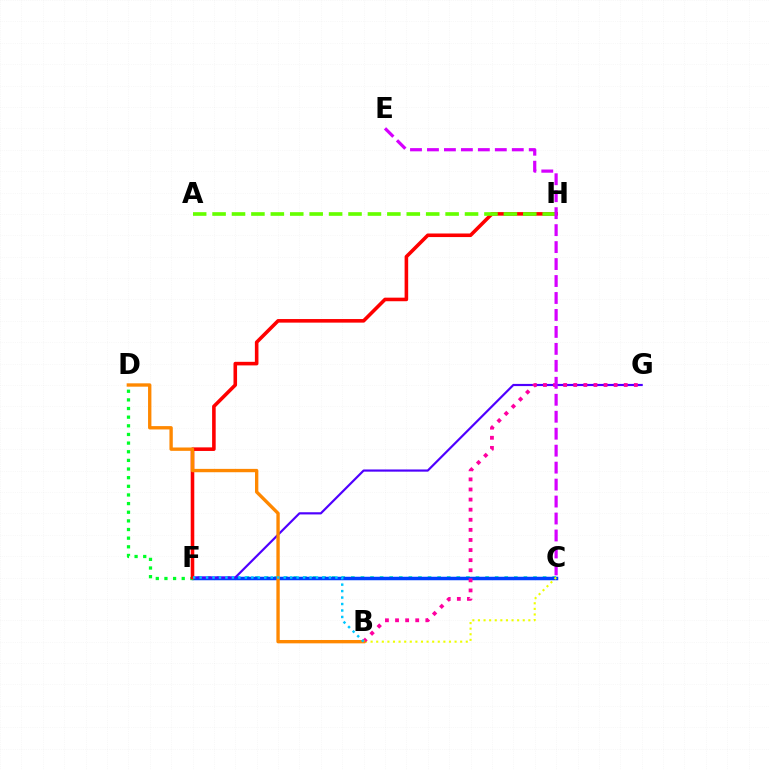{('C', 'F'): [{'color': '#00ffaf', 'line_style': 'dotted', 'thickness': 2.61}, {'color': '#003fff', 'line_style': 'solid', 'thickness': 2.51}], ('F', 'G'): [{'color': '#4f00ff', 'line_style': 'solid', 'thickness': 1.57}], ('B', 'C'): [{'color': '#eeff00', 'line_style': 'dotted', 'thickness': 1.52}], ('D', 'F'): [{'color': '#00ff27', 'line_style': 'dotted', 'thickness': 2.35}], ('F', 'H'): [{'color': '#ff0000', 'line_style': 'solid', 'thickness': 2.58}], ('A', 'H'): [{'color': '#66ff00', 'line_style': 'dashed', 'thickness': 2.64}], ('B', 'G'): [{'color': '#ff00a0', 'line_style': 'dotted', 'thickness': 2.74}], ('C', 'E'): [{'color': '#d600ff', 'line_style': 'dashed', 'thickness': 2.3}], ('B', 'D'): [{'color': '#ff8800', 'line_style': 'solid', 'thickness': 2.41}], ('B', 'F'): [{'color': '#00c7ff', 'line_style': 'dotted', 'thickness': 1.76}]}